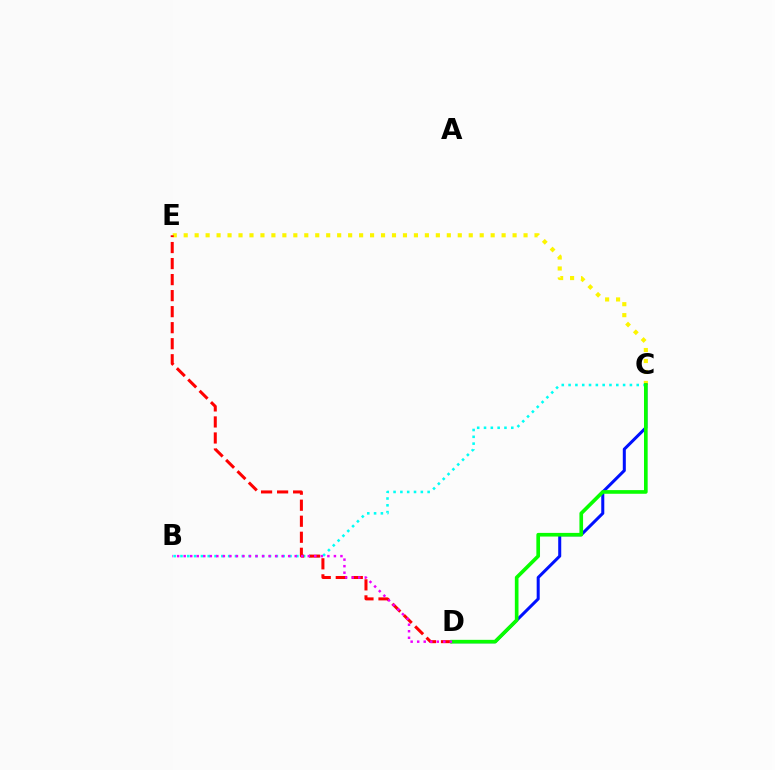{('C', 'E'): [{'color': '#fcf500', 'line_style': 'dotted', 'thickness': 2.98}], ('C', 'D'): [{'color': '#0010ff', 'line_style': 'solid', 'thickness': 2.18}, {'color': '#08ff00', 'line_style': 'solid', 'thickness': 2.63}], ('B', 'C'): [{'color': '#00fff6', 'line_style': 'dotted', 'thickness': 1.85}], ('D', 'E'): [{'color': '#ff0000', 'line_style': 'dashed', 'thickness': 2.18}], ('B', 'D'): [{'color': '#ee00ff', 'line_style': 'dotted', 'thickness': 1.77}]}